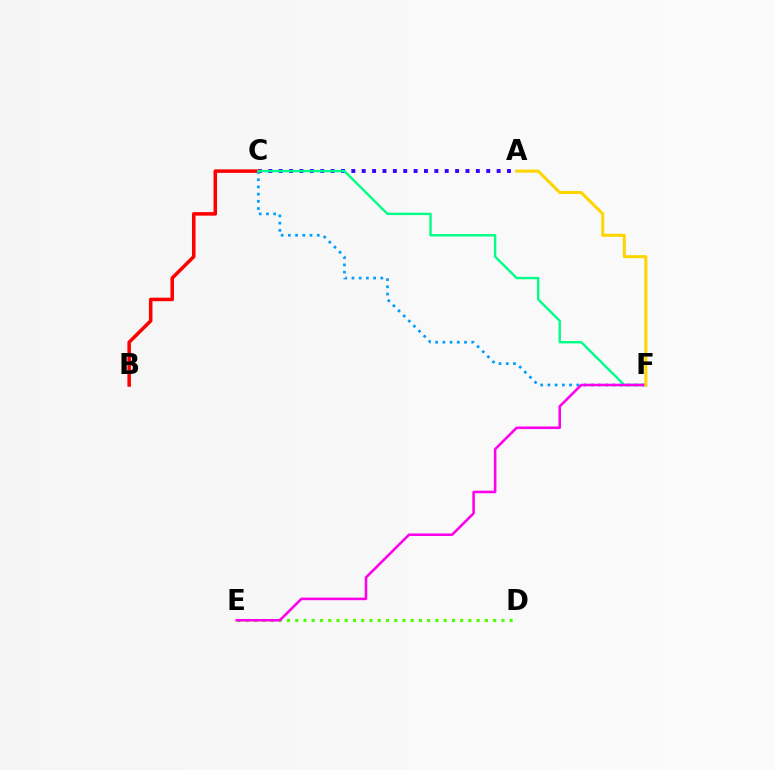{('A', 'C'): [{'color': '#3700ff', 'line_style': 'dotted', 'thickness': 2.82}], ('B', 'C'): [{'color': '#ff0000', 'line_style': 'solid', 'thickness': 2.54}], ('C', 'F'): [{'color': '#009eff', 'line_style': 'dotted', 'thickness': 1.96}, {'color': '#00ff86', 'line_style': 'solid', 'thickness': 1.72}], ('D', 'E'): [{'color': '#4fff00', 'line_style': 'dotted', 'thickness': 2.24}], ('E', 'F'): [{'color': '#ff00ed', 'line_style': 'solid', 'thickness': 1.85}], ('A', 'F'): [{'color': '#ffd500', 'line_style': 'solid', 'thickness': 2.18}]}